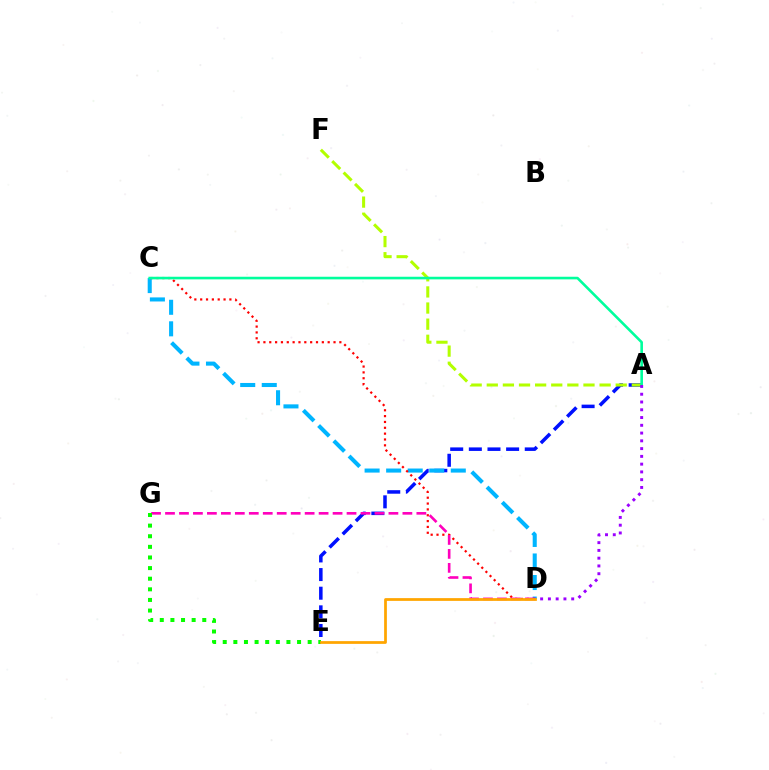{('A', 'E'): [{'color': '#0010ff', 'line_style': 'dashed', 'thickness': 2.53}], ('C', 'D'): [{'color': '#00b5ff', 'line_style': 'dashed', 'thickness': 2.93}, {'color': '#ff0000', 'line_style': 'dotted', 'thickness': 1.59}], ('A', 'F'): [{'color': '#b3ff00', 'line_style': 'dashed', 'thickness': 2.19}], ('A', 'C'): [{'color': '#00ff9d', 'line_style': 'solid', 'thickness': 1.88}], ('D', 'G'): [{'color': '#ff00bd', 'line_style': 'dashed', 'thickness': 1.9}], ('E', 'G'): [{'color': '#08ff00', 'line_style': 'dotted', 'thickness': 2.88}], ('A', 'D'): [{'color': '#9b00ff', 'line_style': 'dotted', 'thickness': 2.11}], ('D', 'E'): [{'color': '#ffa500', 'line_style': 'solid', 'thickness': 1.98}]}